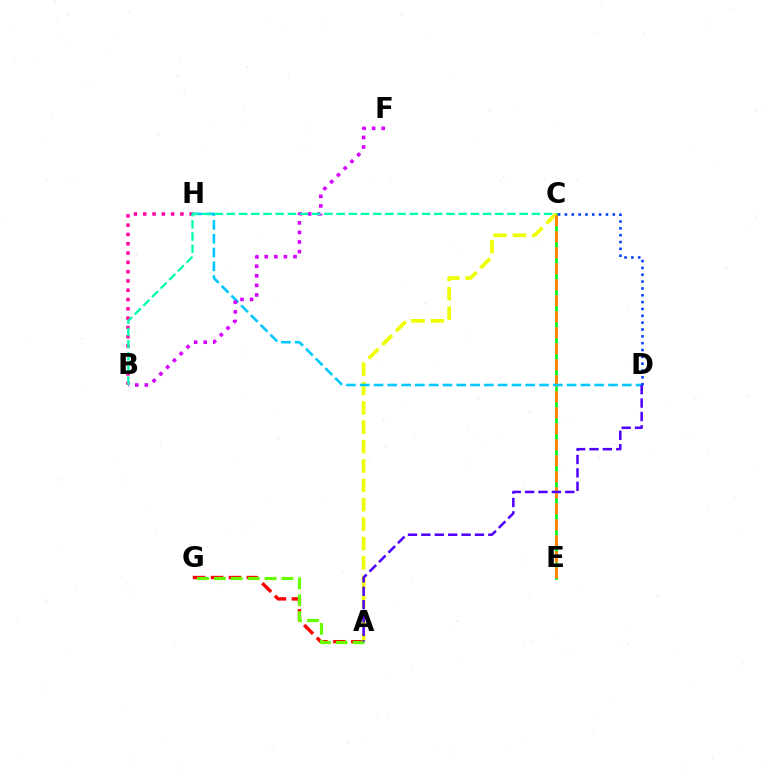{('C', 'E'): [{'color': '#00ff27', 'line_style': 'solid', 'thickness': 1.99}, {'color': '#ff8800', 'line_style': 'dashed', 'thickness': 2.17}], ('A', 'G'): [{'color': '#ff0000', 'line_style': 'dashed', 'thickness': 2.44}, {'color': '#66ff00', 'line_style': 'dashed', 'thickness': 2.29}], ('A', 'C'): [{'color': '#eeff00', 'line_style': 'dashed', 'thickness': 2.63}], ('D', 'H'): [{'color': '#00c7ff', 'line_style': 'dashed', 'thickness': 1.87}], ('A', 'D'): [{'color': '#4f00ff', 'line_style': 'dashed', 'thickness': 1.82}], ('C', 'D'): [{'color': '#003fff', 'line_style': 'dotted', 'thickness': 1.86}], ('B', 'H'): [{'color': '#ff00a0', 'line_style': 'dotted', 'thickness': 2.53}], ('B', 'F'): [{'color': '#d600ff', 'line_style': 'dotted', 'thickness': 2.6}], ('B', 'C'): [{'color': '#00ffaf', 'line_style': 'dashed', 'thickness': 1.66}]}